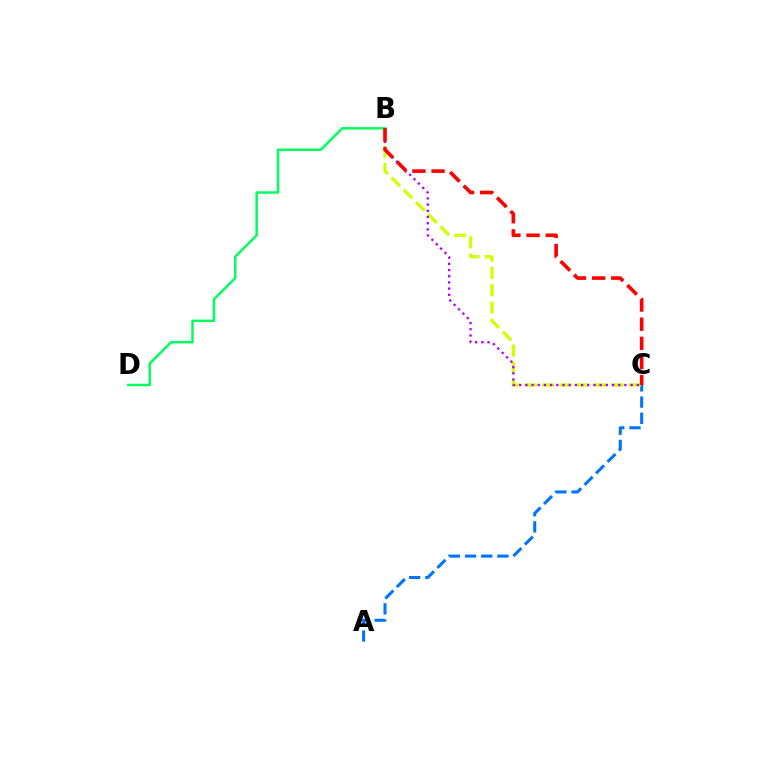{('A', 'C'): [{'color': '#0074ff', 'line_style': 'dashed', 'thickness': 2.2}], ('B', 'C'): [{'color': '#d1ff00', 'line_style': 'dashed', 'thickness': 2.35}, {'color': '#b900ff', 'line_style': 'dotted', 'thickness': 1.68}, {'color': '#ff0000', 'line_style': 'dashed', 'thickness': 2.6}], ('B', 'D'): [{'color': '#00ff5c', 'line_style': 'solid', 'thickness': 1.78}]}